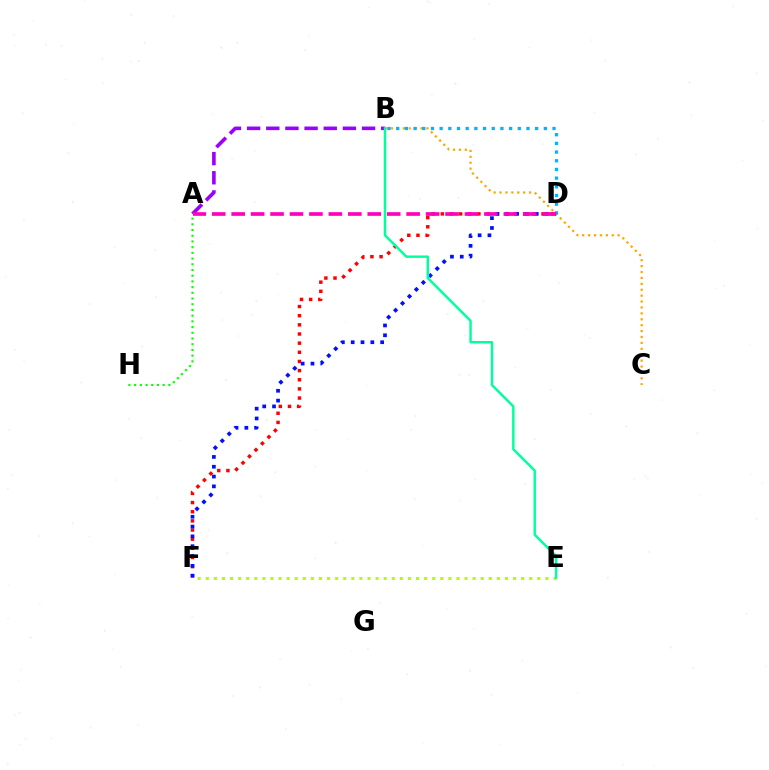{('B', 'C'): [{'color': '#ffa500', 'line_style': 'dotted', 'thickness': 1.6}], ('A', 'B'): [{'color': '#9b00ff', 'line_style': 'dashed', 'thickness': 2.6}], ('B', 'D'): [{'color': '#00b5ff', 'line_style': 'dotted', 'thickness': 2.36}], ('D', 'F'): [{'color': '#ff0000', 'line_style': 'dotted', 'thickness': 2.49}, {'color': '#0010ff', 'line_style': 'dotted', 'thickness': 2.67}], ('A', 'D'): [{'color': '#ff00bd', 'line_style': 'dashed', 'thickness': 2.64}], ('E', 'F'): [{'color': '#b3ff00', 'line_style': 'dotted', 'thickness': 2.2}], ('B', 'E'): [{'color': '#00ff9d', 'line_style': 'solid', 'thickness': 1.75}], ('A', 'H'): [{'color': '#08ff00', 'line_style': 'dotted', 'thickness': 1.55}]}